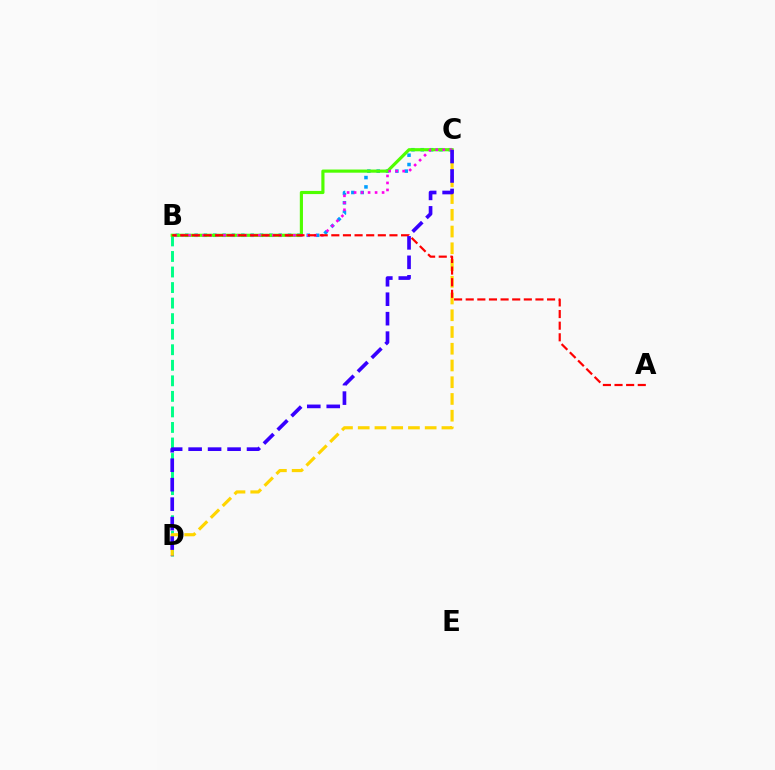{('B', 'D'): [{'color': '#00ff86', 'line_style': 'dashed', 'thickness': 2.11}], ('B', 'C'): [{'color': '#009eff', 'line_style': 'dotted', 'thickness': 2.54}, {'color': '#4fff00', 'line_style': 'solid', 'thickness': 2.27}, {'color': '#ff00ed', 'line_style': 'dotted', 'thickness': 1.9}], ('C', 'D'): [{'color': '#ffd500', 'line_style': 'dashed', 'thickness': 2.27}, {'color': '#3700ff', 'line_style': 'dashed', 'thickness': 2.65}], ('A', 'B'): [{'color': '#ff0000', 'line_style': 'dashed', 'thickness': 1.58}]}